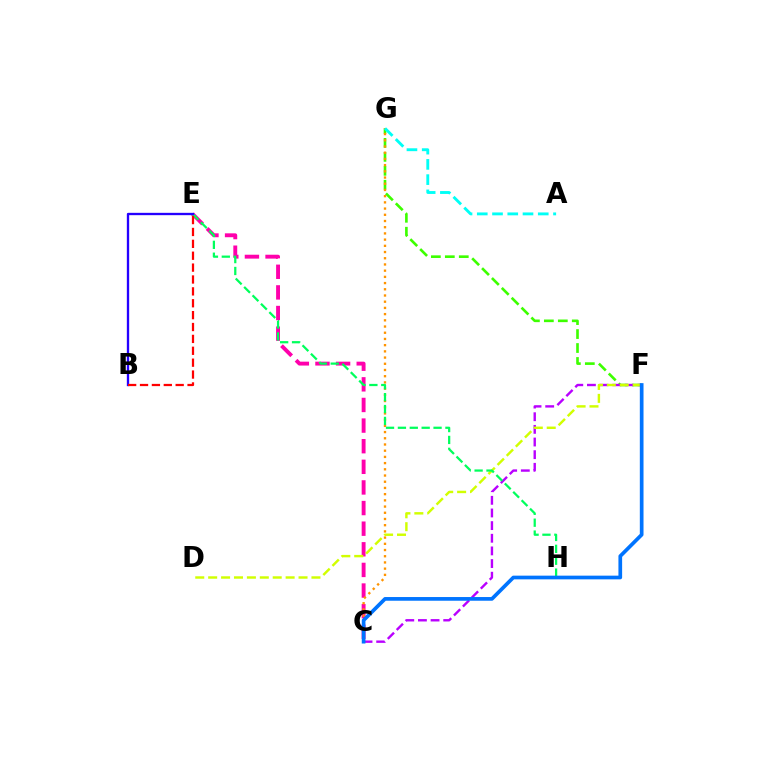{('F', 'G'): [{'color': '#3dff00', 'line_style': 'dashed', 'thickness': 1.9}], ('C', 'E'): [{'color': '#ff00ac', 'line_style': 'dashed', 'thickness': 2.8}], ('C', 'G'): [{'color': '#ff9400', 'line_style': 'dotted', 'thickness': 1.69}], ('C', 'F'): [{'color': '#b900ff', 'line_style': 'dashed', 'thickness': 1.72}, {'color': '#0074ff', 'line_style': 'solid', 'thickness': 2.66}], ('D', 'F'): [{'color': '#d1ff00', 'line_style': 'dashed', 'thickness': 1.75}], ('E', 'H'): [{'color': '#00ff5c', 'line_style': 'dashed', 'thickness': 1.61}], ('B', 'E'): [{'color': '#2500ff', 'line_style': 'solid', 'thickness': 1.68}, {'color': '#ff0000', 'line_style': 'dashed', 'thickness': 1.61}], ('A', 'G'): [{'color': '#00fff6', 'line_style': 'dashed', 'thickness': 2.07}]}